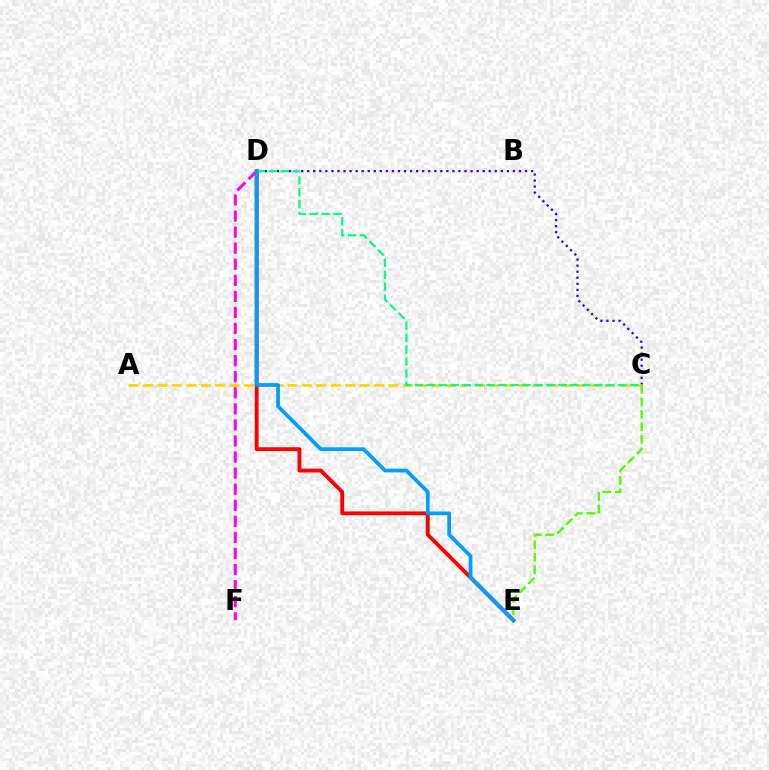{('C', 'D'): [{'color': '#3700ff', 'line_style': 'dotted', 'thickness': 1.64}, {'color': '#00ff86', 'line_style': 'dashed', 'thickness': 1.62}], ('D', 'F'): [{'color': '#ff00ed', 'line_style': 'dashed', 'thickness': 2.18}], ('A', 'C'): [{'color': '#ffd500', 'line_style': 'dashed', 'thickness': 1.96}], ('D', 'E'): [{'color': '#ff0000', 'line_style': 'solid', 'thickness': 2.78}, {'color': '#009eff', 'line_style': 'solid', 'thickness': 2.7}], ('C', 'E'): [{'color': '#4fff00', 'line_style': 'dashed', 'thickness': 1.7}]}